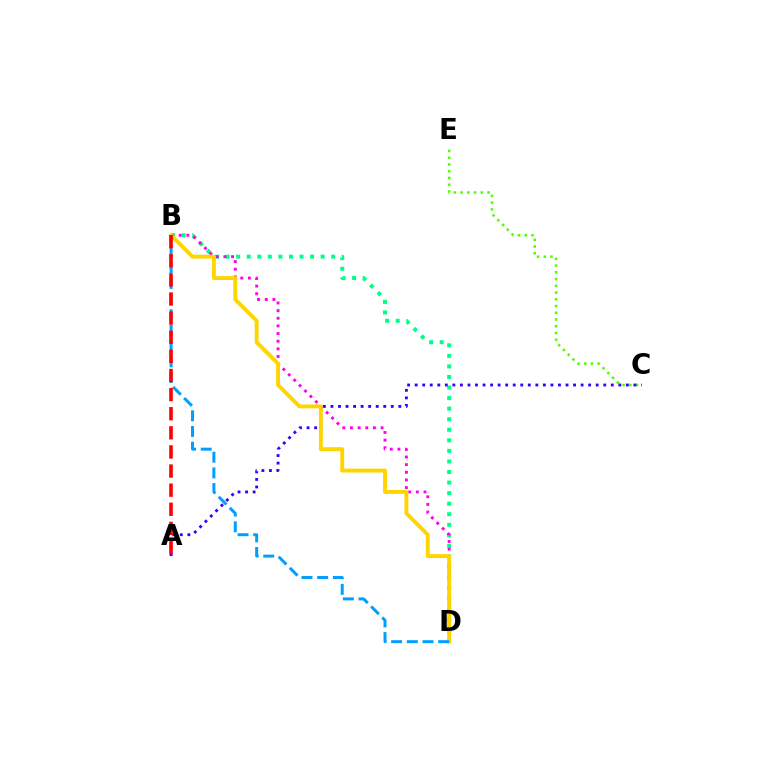{('B', 'D'): [{'color': '#00ff86', 'line_style': 'dotted', 'thickness': 2.87}, {'color': '#ff00ed', 'line_style': 'dotted', 'thickness': 2.08}, {'color': '#ffd500', 'line_style': 'solid', 'thickness': 2.81}, {'color': '#009eff', 'line_style': 'dashed', 'thickness': 2.13}], ('C', 'E'): [{'color': '#4fff00', 'line_style': 'dotted', 'thickness': 1.83}], ('A', 'C'): [{'color': '#3700ff', 'line_style': 'dotted', 'thickness': 2.05}], ('A', 'B'): [{'color': '#ff0000', 'line_style': 'dashed', 'thickness': 2.6}]}